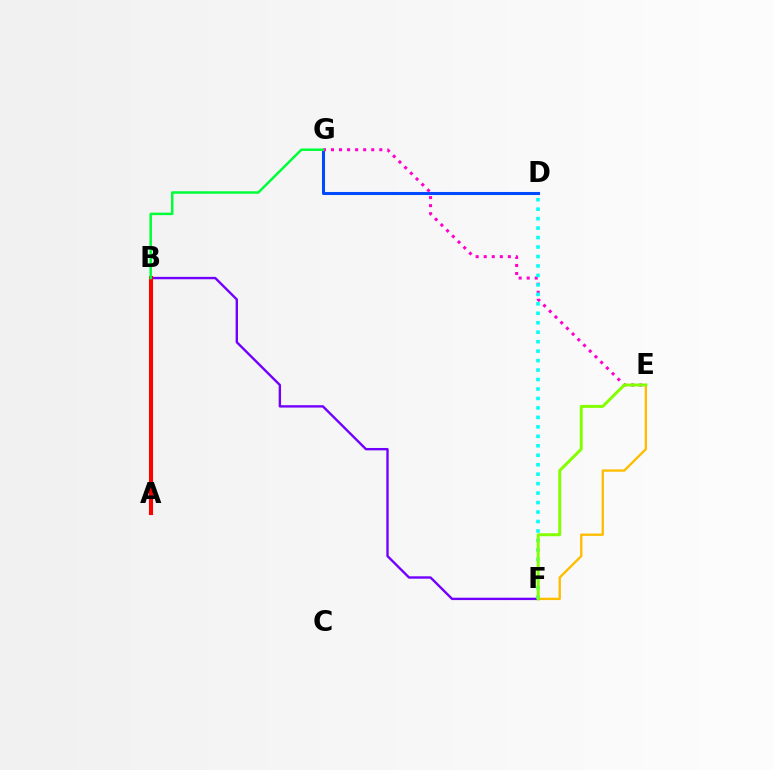{('D', 'G'): [{'color': '#004bff', 'line_style': 'solid', 'thickness': 2.2}], ('E', 'G'): [{'color': '#ff00cf', 'line_style': 'dotted', 'thickness': 2.19}], ('E', 'F'): [{'color': '#ffbd00', 'line_style': 'solid', 'thickness': 1.69}, {'color': '#84ff00', 'line_style': 'solid', 'thickness': 2.14}], ('B', 'F'): [{'color': '#7200ff', 'line_style': 'solid', 'thickness': 1.71}], ('A', 'B'): [{'color': '#ff0000', 'line_style': 'solid', 'thickness': 2.95}], ('B', 'G'): [{'color': '#00ff39', 'line_style': 'solid', 'thickness': 1.8}], ('D', 'F'): [{'color': '#00fff6', 'line_style': 'dotted', 'thickness': 2.57}]}